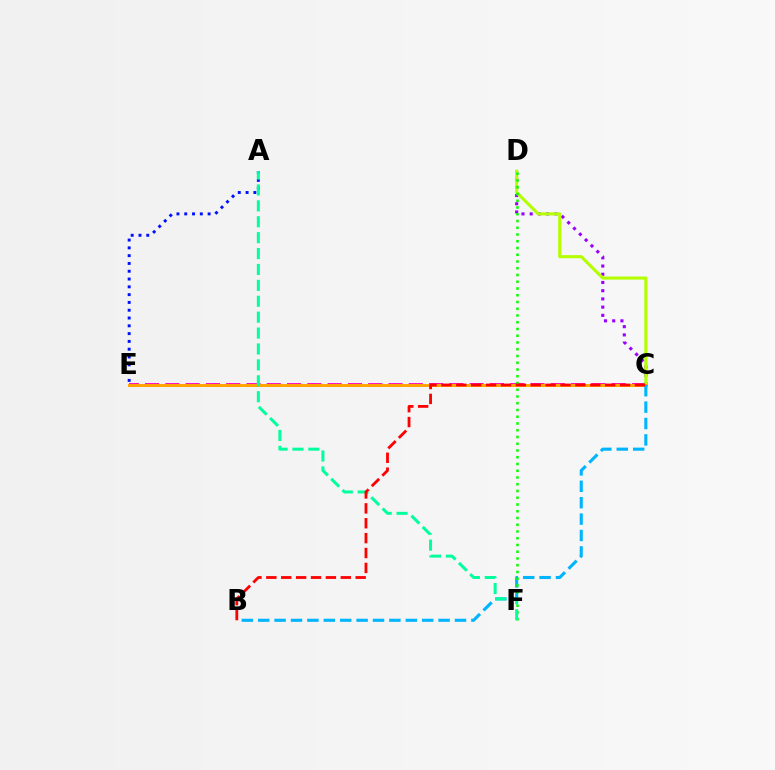{('C', 'E'): [{'color': '#ff00bd', 'line_style': 'dashed', 'thickness': 2.76}, {'color': '#ffa500', 'line_style': 'solid', 'thickness': 2.12}], ('A', 'E'): [{'color': '#0010ff', 'line_style': 'dotted', 'thickness': 2.12}], ('C', 'D'): [{'color': '#9b00ff', 'line_style': 'dotted', 'thickness': 2.23}, {'color': '#b3ff00', 'line_style': 'solid', 'thickness': 2.21}], ('B', 'C'): [{'color': '#00b5ff', 'line_style': 'dashed', 'thickness': 2.23}, {'color': '#ff0000', 'line_style': 'dashed', 'thickness': 2.02}], ('D', 'F'): [{'color': '#08ff00', 'line_style': 'dotted', 'thickness': 1.83}], ('A', 'F'): [{'color': '#00ff9d', 'line_style': 'dashed', 'thickness': 2.16}]}